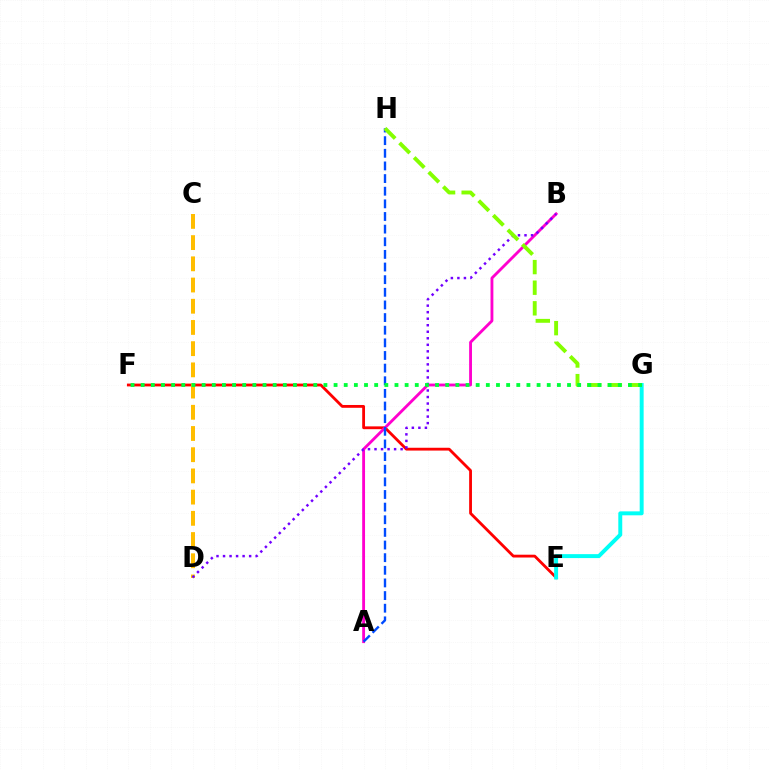{('E', 'F'): [{'color': '#ff0000', 'line_style': 'solid', 'thickness': 2.03}], ('C', 'D'): [{'color': '#ffbd00', 'line_style': 'dashed', 'thickness': 2.88}], ('A', 'B'): [{'color': '#ff00cf', 'line_style': 'solid', 'thickness': 2.05}], ('B', 'D'): [{'color': '#7200ff', 'line_style': 'dotted', 'thickness': 1.77}], ('A', 'H'): [{'color': '#004bff', 'line_style': 'dashed', 'thickness': 1.72}], ('G', 'H'): [{'color': '#84ff00', 'line_style': 'dashed', 'thickness': 2.8}], ('E', 'G'): [{'color': '#00fff6', 'line_style': 'solid', 'thickness': 2.84}], ('F', 'G'): [{'color': '#00ff39', 'line_style': 'dotted', 'thickness': 2.76}]}